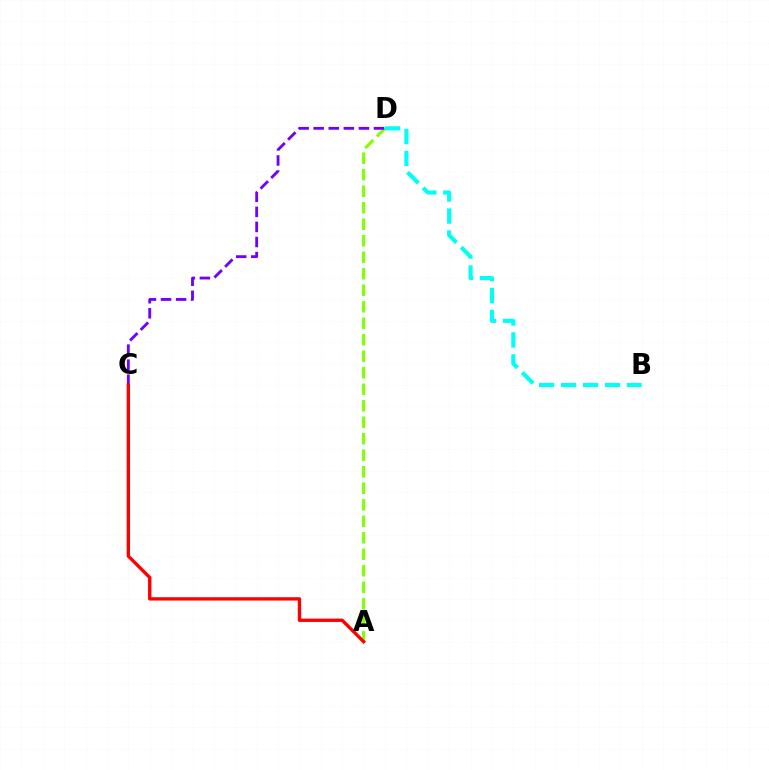{('A', 'D'): [{'color': '#84ff00', 'line_style': 'dashed', 'thickness': 2.24}], ('C', 'D'): [{'color': '#7200ff', 'line_style': 'dashed', 'thickness': 2.05}], ('B', 'D'): [{'color': '#00fff6', 'line_style': 'dashed', 'thickness': 2.98}], ('A', 'C'): [{'color': '#ff0000', 'line_style': 'solid', 'thickness': 2.4}]}